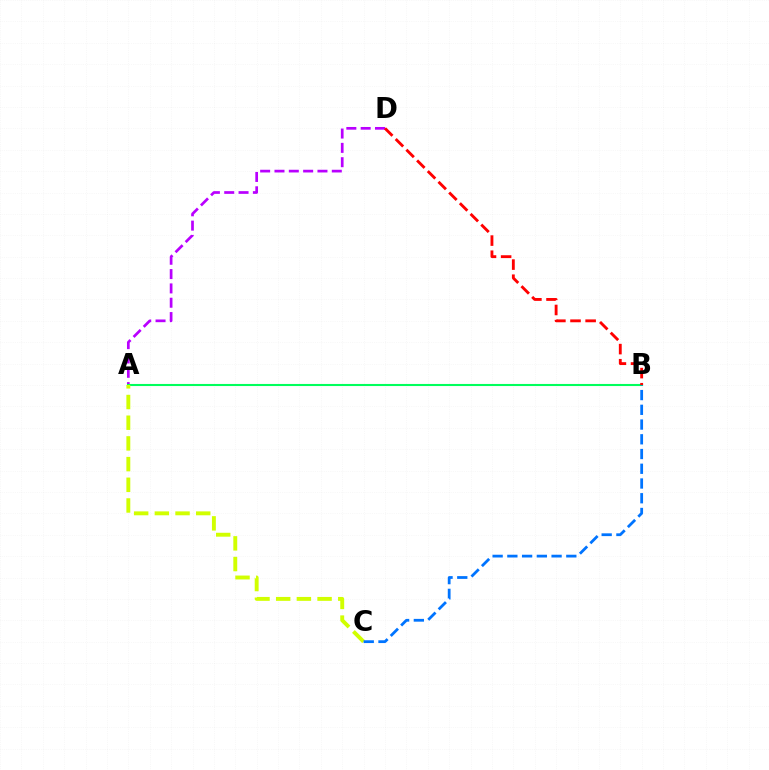{('A', 'D'): [{'color': '#b900ff', 'line_style': 'dashed', 'thickness': 1.95}], ('A', 'B'): [{'color': '#00ff5c', 'line_style': 'solid', 'thickness': 1.5}], ('A', 'C'): [{'color': '#d1ff00', 'line_style': 'dashed', 'thickness': 2.81}], ('B', 'D'): [{'color': '#ff0000', 'line_style': 'dashed', 'thickness': 2.06}], ('B', 'C'): [{'color': '#0074ff', 'line_style': 'dashed', 'thickness': 2.0}]}